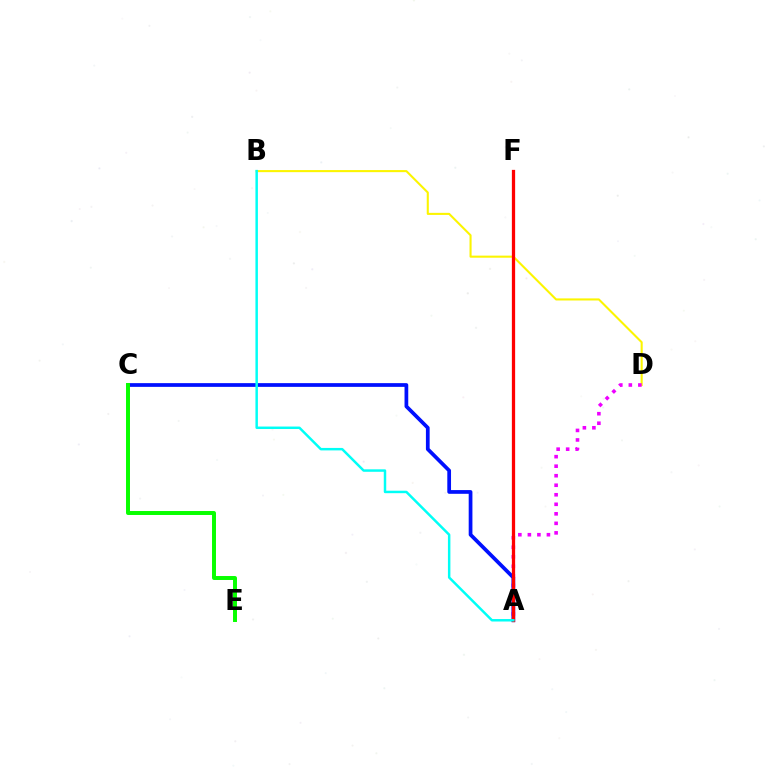{('B', 'D'): [{'color': '#fcf500', 'line_style': 'solid', 'thickness': 1.5}], ('A', 'D'): [{'color': '#ee00ff', 'line_style': 'dotted', 'thickness': 2.59}], ('A', 'C'): [{'color': '#0010ff', 'line_style': 'solid', 'thickness': 2.68}], ('C', 'E'): [{'color': '#08ff00', 'line_style': 'solid', 'thickness': 2.85}], ('A', 'F'): [{'color': '#ff0000', 'line_style': 'solid', 'thickness': 2.35}], ('A', 'B'): [{'color': '#00fff6', 'line_style': 'solid', 'thickness': 1.78}]}